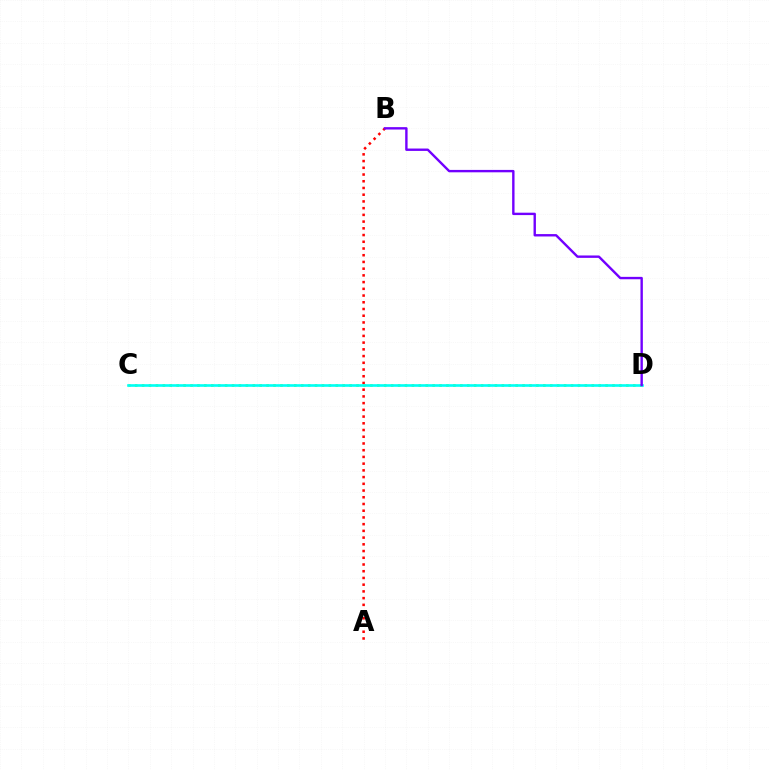{('A', 'B'): [{'color': '#ff0000', 'line_style': 'dotted', 'thickness': 1.83}], ('C', 'D'): [{'color': '#84ff00', 'line_style': 'dotted', 'thickness': 1.88}, {'color': '#00fff6', 'line_style': 'solid', 'thickness': 1.89}], ('B', 'D'): [{'color': '#7200ff', 'line_style': 'solid', 'thickness': 1.72}]}